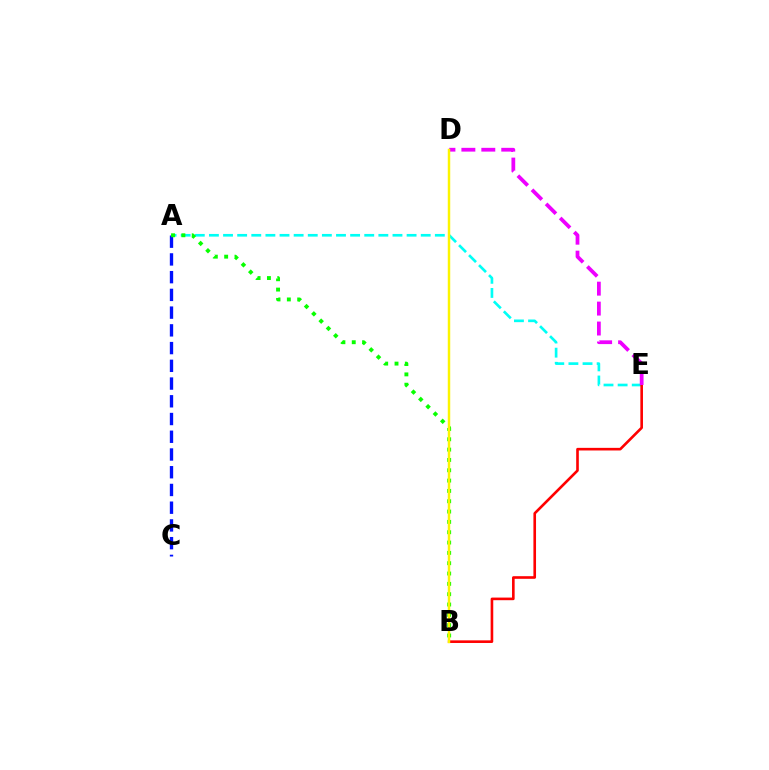{('A', 'E'): [{'color': '#00fff6', 'line_style': 'dashed', 'thickness': 1.92}], ('B', 'E'): [{'color': '#ff0000', 'line_style': 'solid', 'thickness': 1.89}], ('D', 'E'): [{'color': '#ee00ff', 'line_style': 'dashed', 'thickness': 2.71}], ('A', 'C'): [{'color': '#0010ff', 'line_style': 'dashed', 'thickness': 2.41}], ('A', 'B'): [{'color': '#08ff00', 'line_style': 'dotted', 'thickness': 2.81}], ('B', 'D'): [{'color': '#fcf500', 'line_style': 'solid', 'thickness': 1.77}]}